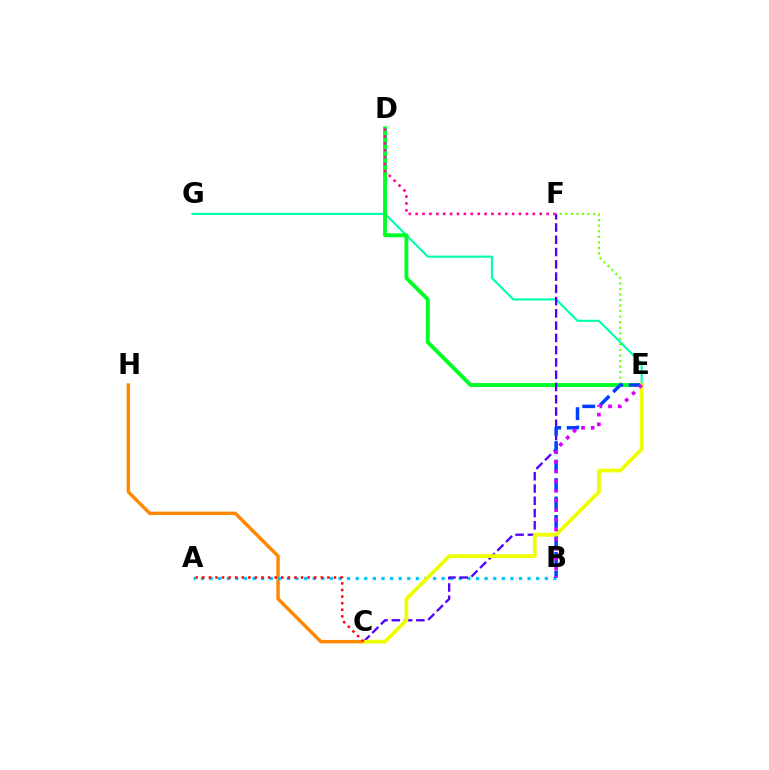{('E', 'G'): [{'color': '#00ffaf', 'line_style': 'solid', 'thickness': 1.54}], ('C', 'H'): [{'color': '#ff8800', 'line_style': 'solid', 'thickness': 2.47}], ('E', 'F'): [{'color': '#66ff00', 'line_style': 'dotted', 'thickness': 1.51}], ('D', 'E'): [{'color': '#00ff27', 'line_style': 'solid', 'thickness': 2.79}], ('A', 'B'): [{'color': '#00c7ff', 'line_style': 'dotted', 'thickness': 2.34}], ('C', 'F'): [{'color': '#4f00ff', 'line_style': 'dashed', 'thickness': 1.67}], ('B', 'E'): [{'color': '#003fff', 'line_style': 'dashed', 'thickness': 2.51}, {'color': '#d600ff', 'line_style': 'dotted', 'thickness': 2.63}], ('C', 'E'): [{'color': '#eeff00', 'line_style': 'solid', 'thickness': 2.7}], ('A', 'C'): [{'color': '#ff0000', 'line_style': 'dotted', 'thickness': 1.79}], ('D', 'F'): [{'color': '#ff00a0', 'line_style': 'dotted', 'thickness': 1.87}]}